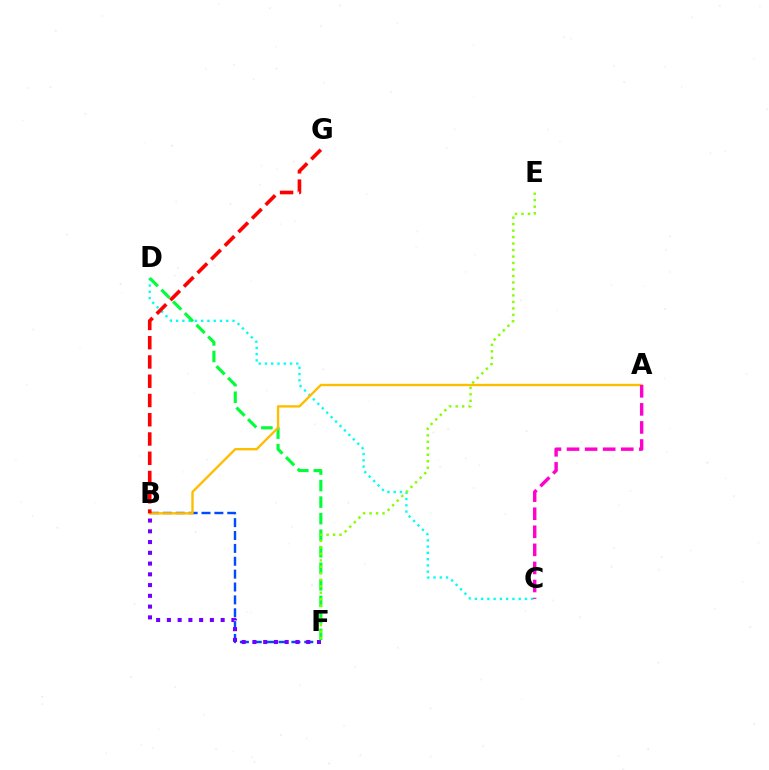{('C', 'D'): [{'color': '#00fff6', 'line_style': 'dotted', 'thickness': 1.7}], ('B', 'F'): [{'color': '#004bff', 'line_style': 'dashed', 'thickness': 1.75}, {'color': '#7200ff', 'line_style': 'dotted', 'thickness': 2.92}], ('D', 'F'): [{'color': '#00ff39', 'line_style': 'dashed', 'thickness': 2.25}], ('A', 'B'): [{'color': '#ffbd00', 'line_style': 'solid', 'thickness': 1.71}], ('E', 'F'): [{'color': '#84ff00', 'line_style': 'dotted', 'thickness': 1.76}], ('B', 'G'): [{'color': '#ff0000', 'line_style': 'dashed', 'thickness': 2.62}], ('A', 'C'): [{'color': '#ff00cf', 'line_style': 'dashed', 'thickness': 2.45}]}